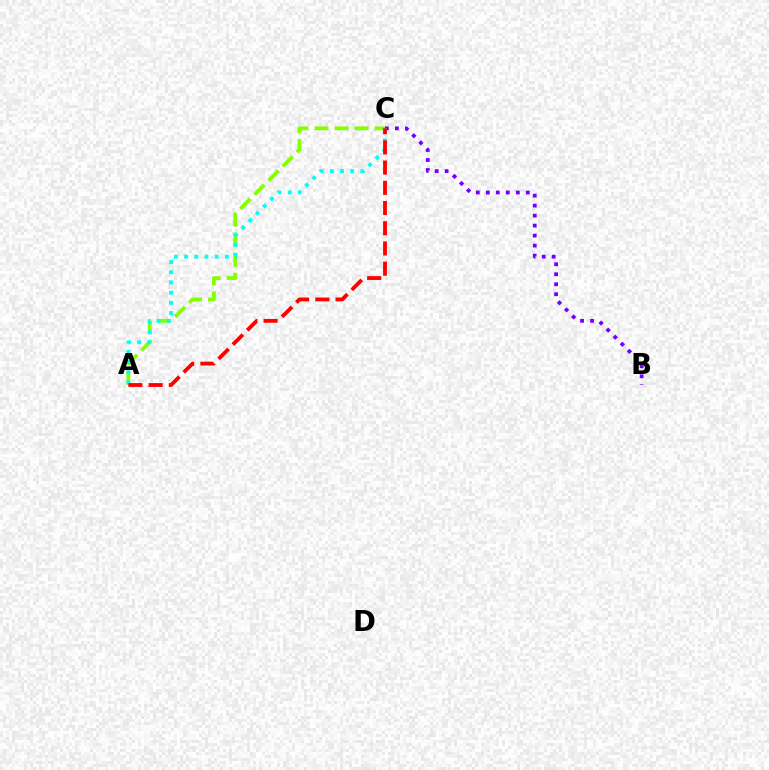{('A', 'C'): [{'color': '#84ff00', 'line_style': 'dashed', 'thickness': 2.72}, {'color': '#00fff6', 'line_style': 'dotted', 'thickness': 2.77}, {'color': '#ff0000', 'line_style': 'dashed', 'thickness': 2.75}], ('B', 'C'): [{'color': '#7200ff', 'line_style': 'dotted', 'thickness': 2.72}]}